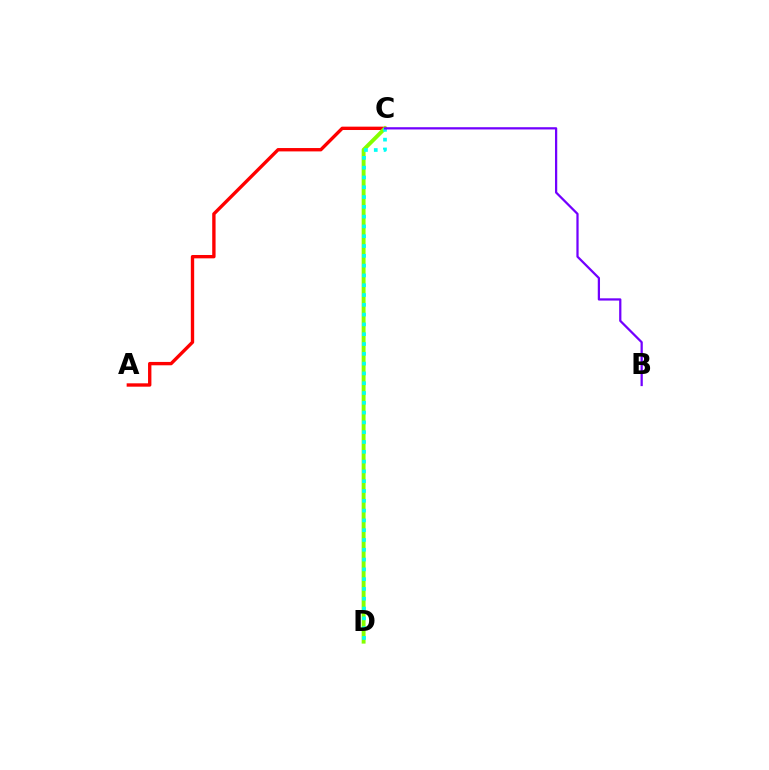{('A', 'C'): [{'color': '#ff0000', 'line_style': 'solid', 'thickness': 2.42}], ('C', 'D'): [{'color': '#84ff00', 'line_style': 'solid', 'thickness': 2.8}, {'color': '#00fff6', 'line_style': 'dotted', 'thickness': 2.66}], ('B', 'C'): [{'color': '#7200ff', 'line_style': 'solid', 'thickness': 1.62}]}